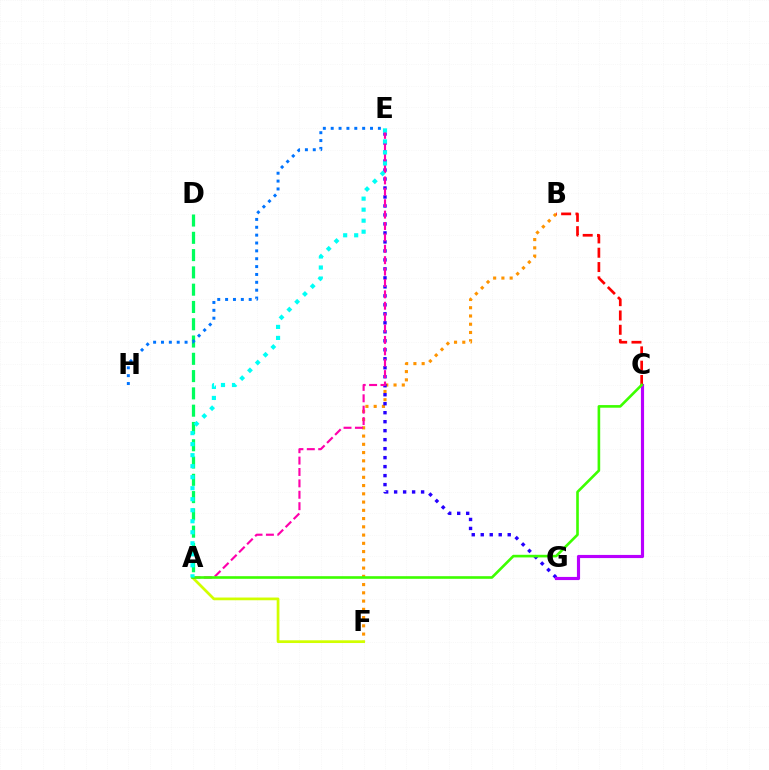{('B', 'F'): [{'color': '#ff9400', 'line_style': 'dotted', 'thickness': 2.24}], ('E', 'G'): [{'color': '#2500ff', 'line_style': 'dotted', 'thickness': 2.44}], ('A', 'F'): [{'color': '#d1ff00', 'line_style': 'solid', 'thickness': 1.97}], ('C', 'G'): [{'color': '#b900ff', 'line_style': 'solid', 'thickness': 2.27}], ('A', 'D'): [{'color': '#00ff5c', 'line_style': 'dashed', 'thickness': 2.35}], ('B', 'C'): [{'color': '#ff0000', 'line_style': 'dashed', 'thickness': 1.95}], ('A', 'E'): [{'color': '#ff00ac', 'line_style': 'dashed', 'thickness': 1.55}, {'color': '#00fff6', 'line_style': 'dotted', 'thickness': 2.99}], ('A', 'C'): [{'color': '#3dff00', 'line_style': 'solid', 'thickness': 1.89}], ('E', 'H'): [{'color': '#0074ff', 'line_style': 'dotted', 'thickness': 2.14}]}